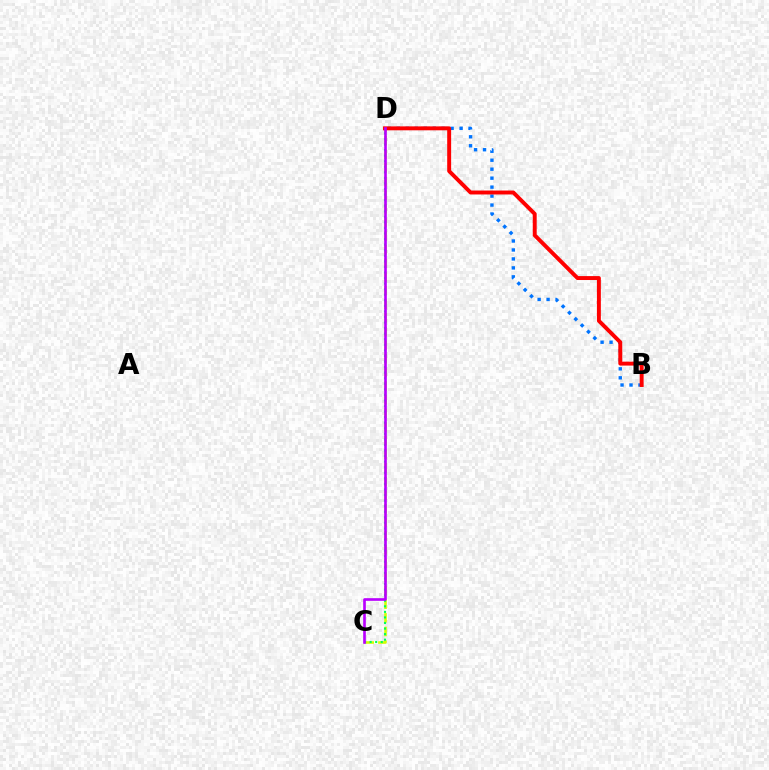{('B', 'D'): [{'color': '#0074ff', 'line_style': 'dotted', 'thickness': 2.44}, {'color': '#ff0000', 'line_style': 'solid', 'thickness': 2.83}], ('C', 'D'): [{'color': '#d1ff00', 'line_style': 'dashed', 'thickness': 1.85}, {'color': '#00ff5c', 'line_style': 'dotted', 'thickness': 1.51}, {'color': '#b900ff', 'line_style': 'solid', 'thickness': 1.91}]}